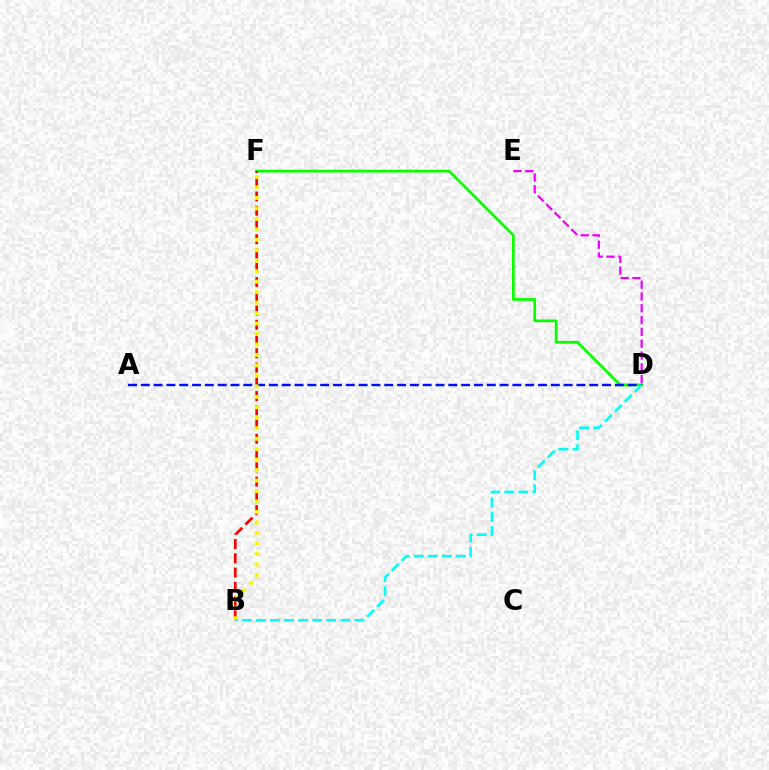{('D', 'E'): [{'color': '#ee00ff', 'line_style': 'dashed', 'thickness': 1.61}], ('D', 'F'): [{'color': '#08ff00', 'line_style': 'solid', 'thickness': 1.97}], ('B', 'F'): [{'color': '#ff0000', 'line_style': 'dashed', 'thickness': 1.94}, {'color': '#fcf500', 'line_style': 'dotted', 'thickness': 2.84}], ('A', 'D'): [{'color': '#0010ff', 'line_style': 'dashed', 'thickness': 1.74}], ('B', 'D'): [{'color': '#00fff6', 'line_style': 'dashed', 'thickness': 1.91}]}